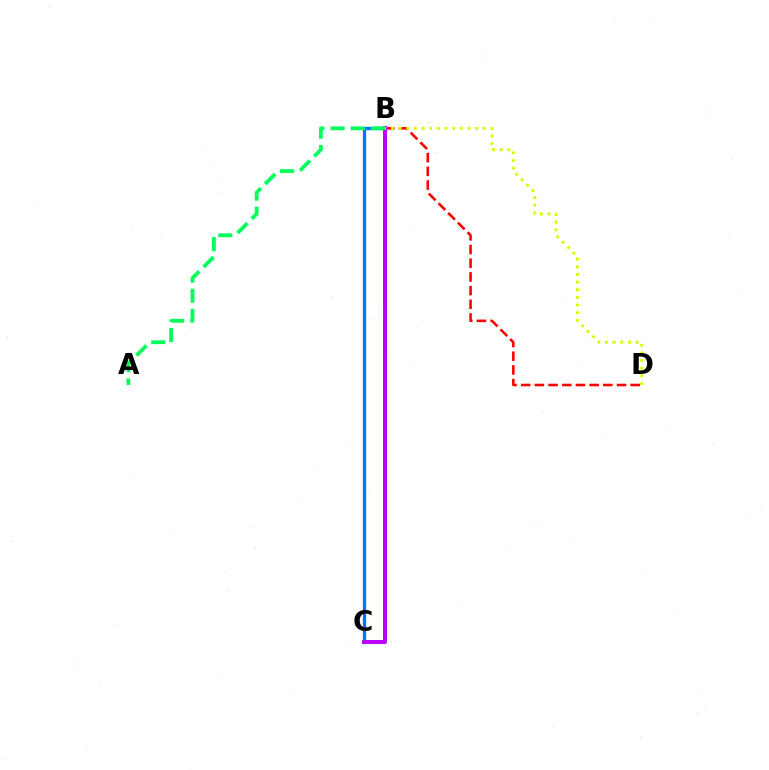{('B', 'C'): [{'color': '#0074ff', 'line_style': 'solid', 'thickness': 2.37}, {'color': '#b900ff', 'line_style': 'solid', 'thickness': 2.84}], ('B', 'D'): [{'color': '#ff0000', 'line_style': 'dashed', 'thickness': 1.86}, {'color': '#d1ff00', 'line_style': 'dotted', 'thickness': 2.08}], ('A', 'B'): [{'color': '#00ff5c', 'line_style': 'dashed', 'thickness': 2.74}]}